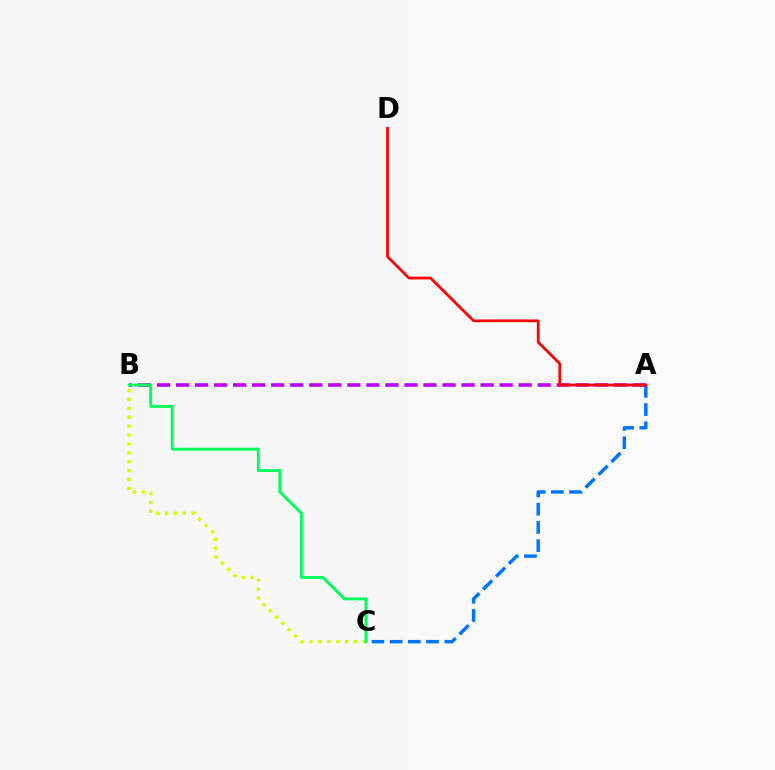{('B', 'C'): [{'color': '#d1ff00', 'line_style': 'dotted', 'thickness': 2.42}, {'color': '#00ff5c', 'line_style': 'solid', 'thickness': 2.09}], ('A', 'C'): [{'color': '#0074ff', 'line_style': 'dashed', 'thickness': 2.47}], ('A', 'B'): [{'color': '#b900ff', 'line_style': 'dashed', 'thickness': 2.59}], ('A', 'D'): [{'color': '#ff0000', 'line_style': 'solid', 'thickness': 1.98}]}